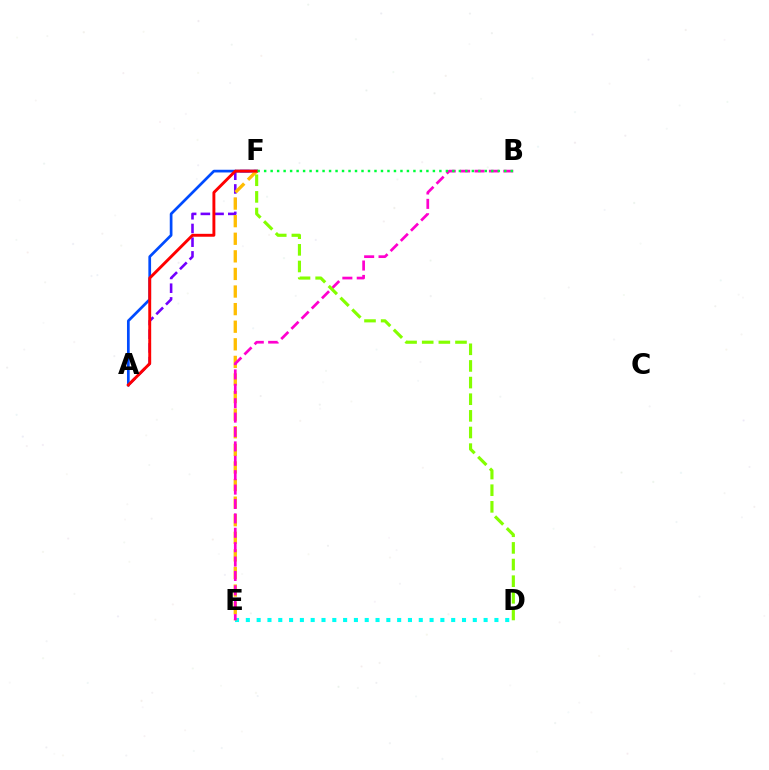{('A', 'F'): [{'color': '#7200ff', 'line_style': 'dashed', 'thickness': 1.86}, {'color': '#004bff', 'line_style': 'solid', 'thickness': 1.95}, {'color': '#ff0000', 'line_style': 'solid', 'thickness': 2.09}], ('D', 'E'): [{'color': '#00fff6', 'line_style': 'dotted', 'thickness': 2.94}], ('E', 'F'): [{'color': '#ffbd00', 'line_style': 'dashed', 'thickness': 2.39}], ('B', 'E'): [{'color': '#ff00cf', 'line_style': 'dashed', 'thickness': 1.96}], ('B', 'F'): [{'color': '#00ff39', 'line_style': 'dotted', 'thickness': 1.76}], ('D', 'F'): [{'color': '#84ff00', 'line_style': 'dashed', 'thickness': 2.26}]}